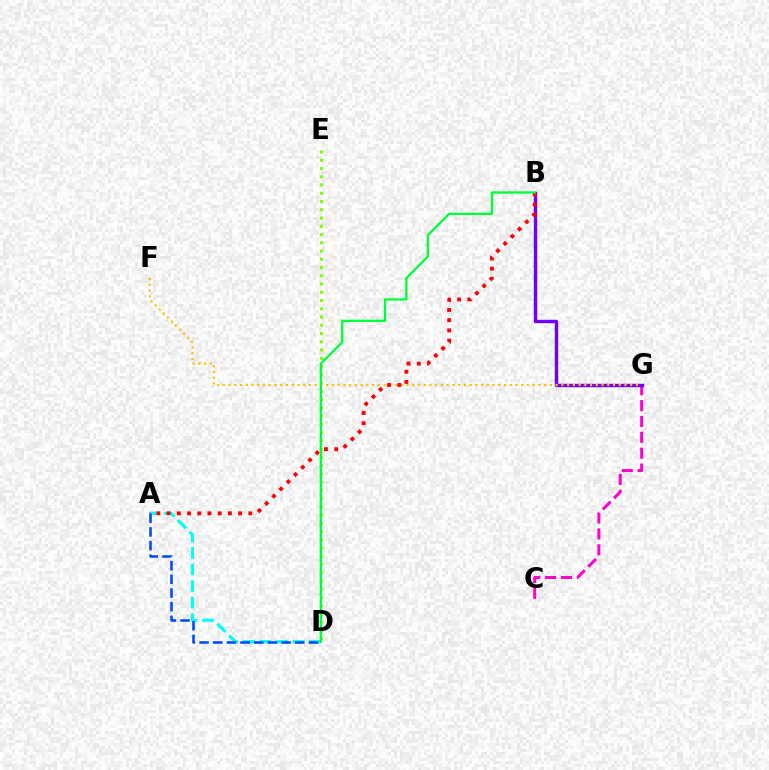{('A', 'D'): [{'color': '#00fff6', 'line_style': 'dashed', 'thickness': 2.25}, {'color': '#004bff', 'line_style': 'dashed', 'thickness': 1.86}], ('C', 'G'): [{'color': '#ff00cf', 'line_style': 'dashed', 'thickness': 2.15}], ('B', 'G'): [{'color': '#7200ff', 'line_style': 'solid', 'thickness': 2.47}], ('D', 'E'): [{'color': '#84ff00', 'line_style': 'dotted', 'thickness': 2.24}], ('F', 'G'): [{'color': '#ffbd00', 'line_style': 'dotted', 'thickness': 1.56}], ('A', 'B'): [{'color': '#ff0000', 'line_style': 'dotted', 'thickness': 2.78}], ('B', 'D'): [{'color': '#00ff39', 'line_style': 'solid', 'thickness': 1.66}]}